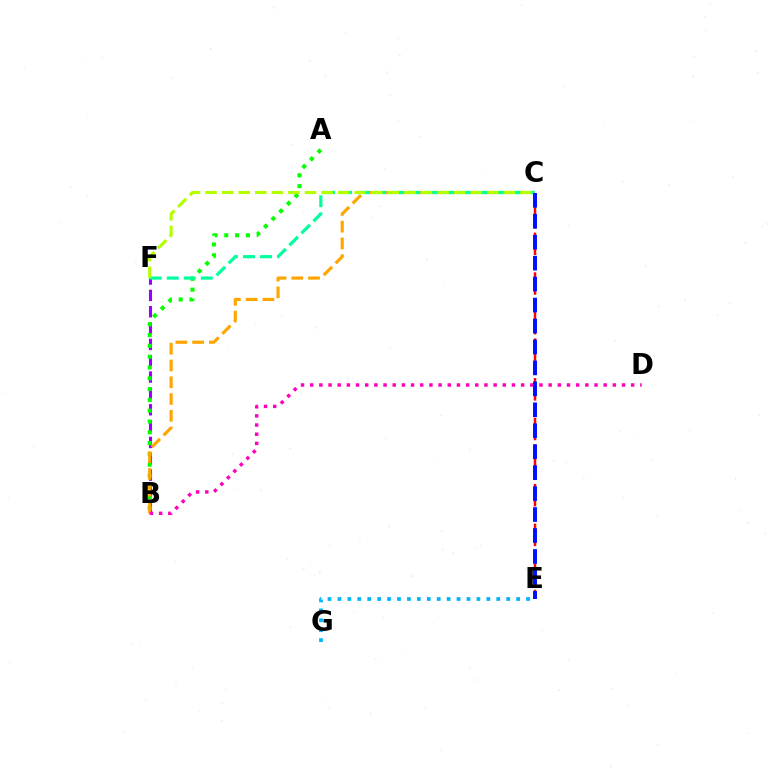{('B', 'F'): [{'color': '#9b00ff', 'line_style': 'dashed', 'thickness': 2.22}], ('C', 'E'): [{'color': '#ff0000', 'line_style': 'dashed', 'thickness': 1.8}, {'color': '#0010ff', 'line_style': 'dashed', 'thickness': 2.85}], ('A', 'B'): [{'color': '#08ff00', 'line_style': 'dotted', 'thickness': 2.94}], ('B', 'C'): [{'color': '#ffa500', 'line_style': 'dashed', 'thickness': 2.28}], ('C', 'F'): [{'color': '#00ff9d', 'line_style': 'dashed', 'thickness': 2.31}, {'color': '#b3ff00', 'line_style': 'dashed', 'thickness': 2.25}], ('E', 'G'): [{'color': '#00b5ff', 'line_style': 'dotted', 'thickness': 2.7}], ('B', 'D'): [{'color': '#ff00bd', 'line_style': 'dotted', 'thickness': 2.49}]}